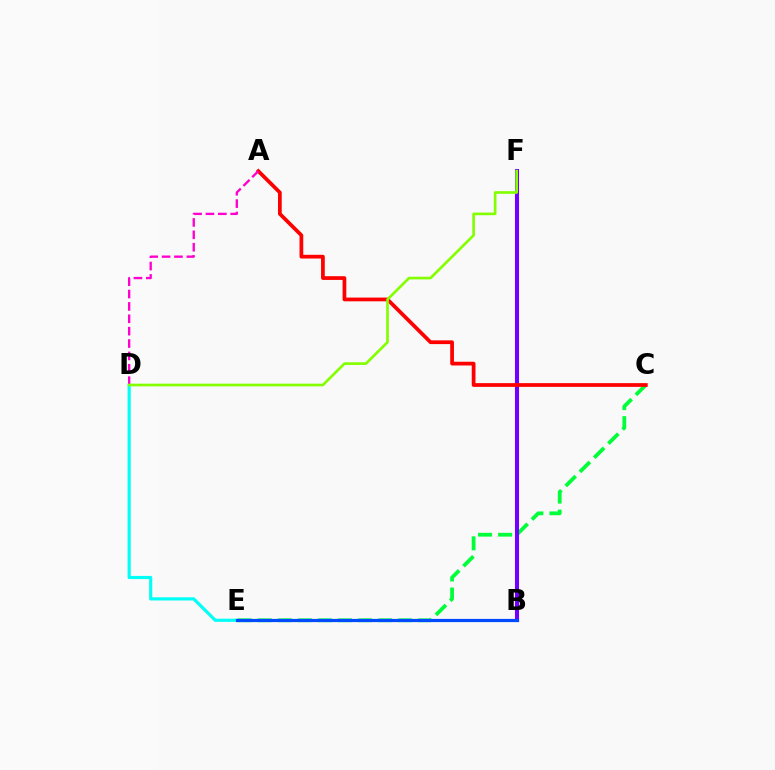{('C', 'E'): [{'color': '#00ff39', 'line_style': 'dashed', 'thickness': 2.72}], ('B', 'F'): [{'color': '#ffbd00', 'line_style': 'dotted', 'thickness': 2.6}, {'color': '#7200ff', 'line_style': 'solid', 'thickness': 2.91}], ('D', 'E'): [{'color': '#00fff6', 'line_style': 'solid', 'thickness': 2.27}], ('A', 'C'): [{'color': '#ff0000', 'line_style': 'solid', 'thickness': 2.69}], ('A', 'D'): [{'color': '#ff00cf', 'line_style': 'dashed', 'thickness': 1.68}], ('D', 'F'): [{'color': '#84ff00', 'line_style': 'solid', 'thickness': 1.92}], ('B', 'E'): [{'color': '#004bff', 'line_style': 'solid', 'thickness': 2.31}]}